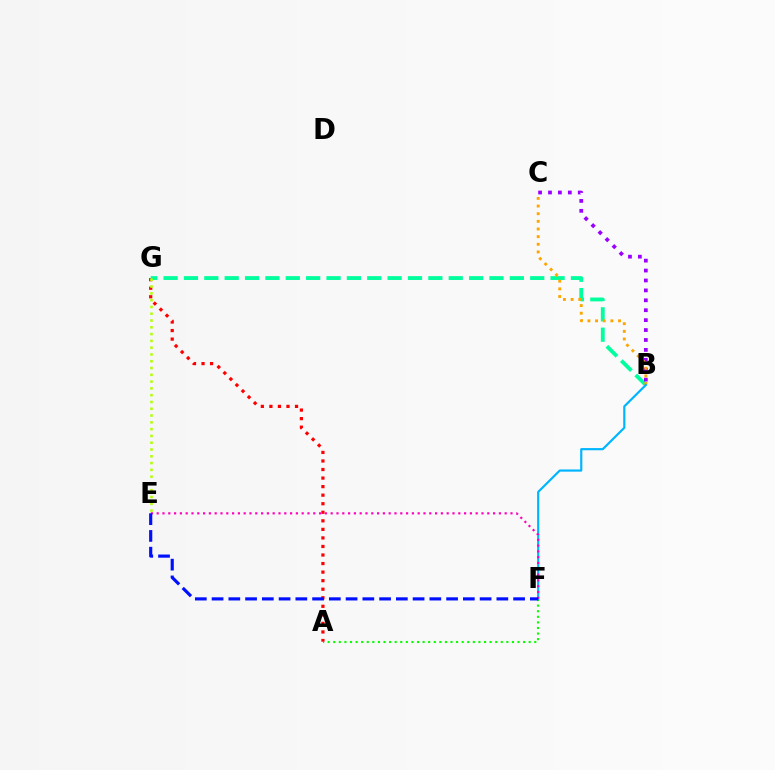{('A', 'F'): [{'color': '#08ff00', 'line_style': 'dotted', 'thickness': 1.52}], ('A', 'G'): [{'color': '#ff0000', 'line_style': 'dotted', 'thickness': 2.32}], ('B', 'G'): [{'color': '#00ff9d', 'line_style': 'dashed', 'thickness': 2.77}], ('B', 'C'): [{'color': '#9b00ff', 'line_style': 'dotted', 'thickness': 2.69}, {'color': '#ffa500', 'line_style': 'dotted', 'thickness': 2.08}], ('B', 'F'): [{'color': '#00b5ff', 'line_style': 'solid', 'thickness': 1.57}], ('E', 'G'): [{'color': '#b3ff00', 'line_style': 'dotted', 'thickness': 1.84}], ('E', 'F'): [{'color': '#ff00bd', 'line_style': 'dotted', 'thickness': 1.58}, {'color': '#0010ff', 'line_style': 'dashed', 'thickness': 2.28}]}